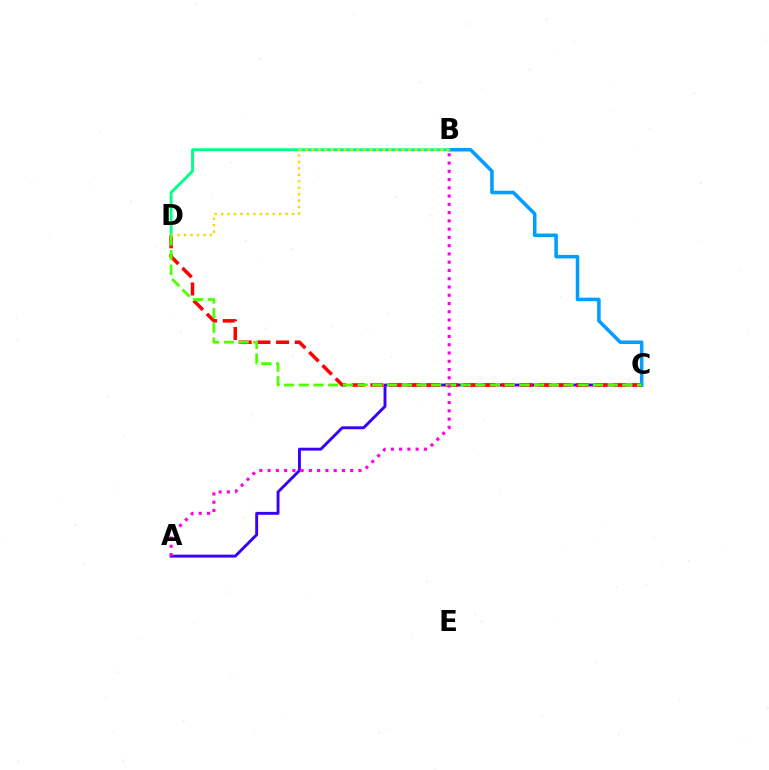{('A', 'C'): [{'color': '#3700ff', 'line_style': 'solid', 'thickness': 2.09}], ('C', 'D'): [{'color': '#ff0000', 'line_style': 'dashed', 'thickness': 2.54}, {'color': '#4fff00', 'line_style': 'dashed', 'thickness': 2.0}], ('B', 'C'): [{'color': '#009eff', 'line_style': 'solid', 'thickness': 2.54}], ('B', 'D'): [{'color': '#00ff86', 'line_style': 'solid', 'thickness': 2.05}, {'color': '#ffd500', 'line_style': 'dotted', 'thickness': 1.75}], ('A', 'B'): [{'color': '#ff00ed', 'line_style': 'dotted', 'thickness': 2.24}]}